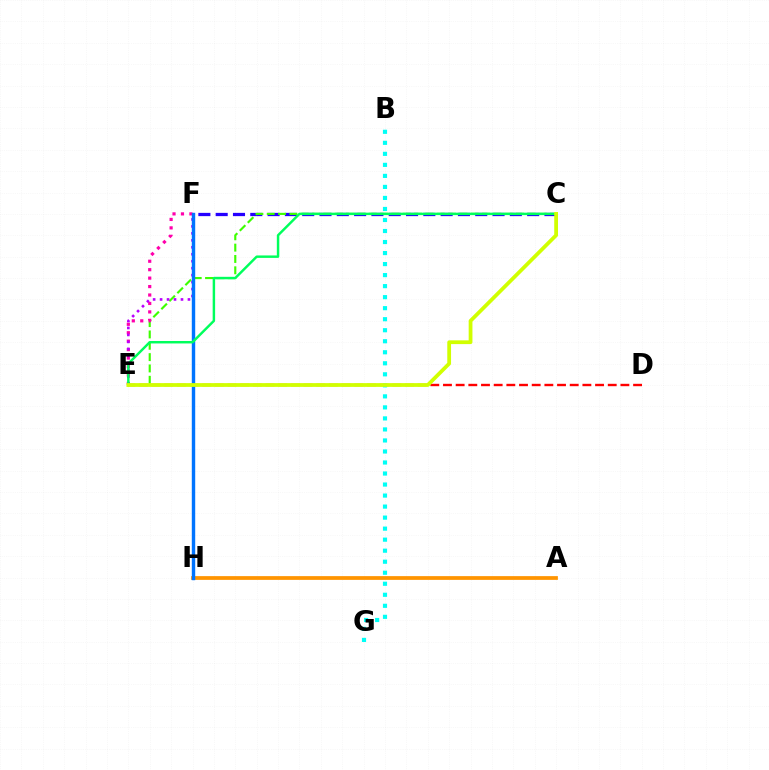{('A', 'H'): [{'color': '#ff9400', 'line_style': 'solid', 'thickness': 2.7}], ('D', 'E'): [{'color': '#ff0000', 'line_style': 'dashed', 'thickness': 1.72}], ('C', 'F'): [{'color': '#2500ff', 'line_style': 'dashed', 'thickness': 2.35}], ('C', 'E'): [{'color': '#3dff00', 'line_style': 'dashed', 'thickness': 1.54}, {'color': '#00ff5c', 'line_style': 'solid', 'thickness': 1.77}, {'color': '#d1ff00', 'line_style': 'solid', 'thickness': 2.71}], ('E', 'F'): [{'color': '#ff00ac', 'line_style': 'dotted', 'thickness': 2.29}, {'color': '#b900ff', 'line_style': 'dotted', 'thickness': 1.89}], ('F', 'H'): [{'color': '#0074ff', 'line_style': 'solid', 'thickness': 2.46}], ('B', 'G'): [{'color': '#00fff6', 'line_style': 'dotted', 'thickness': 3.0}]}